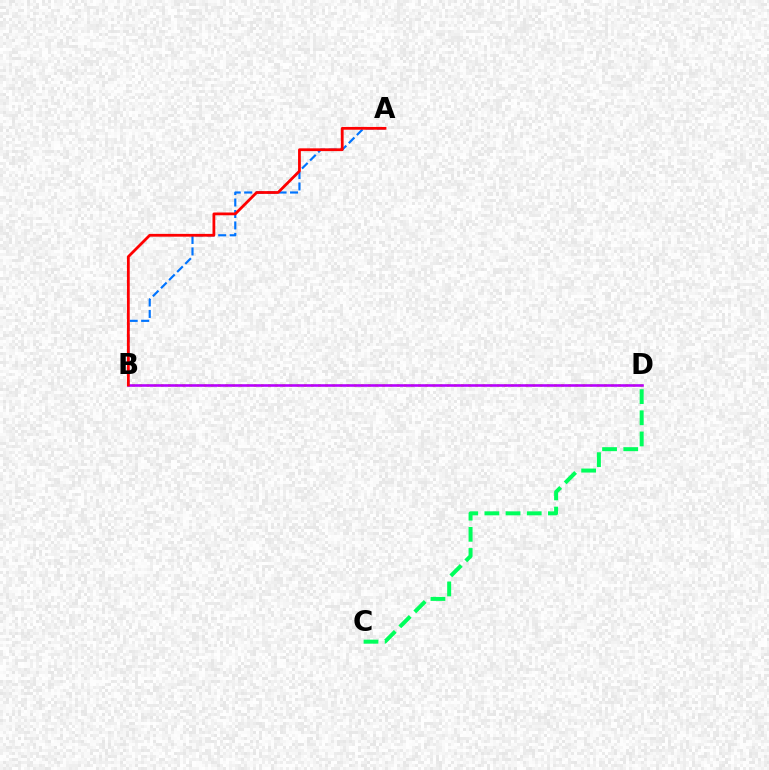{('C', 'D'): [{'color': '#00ff5c', 'line_style': 'dashed', 'thickness': 2.88}], ('A', 'B'): [{'color': '#0074ff', 'line_style': 'dashed', 'thickness': 1.56}, {'color': '#ff0000', 'line_style': 'solid', 'thickness': 2.0}], ('B', 'D'): [{'color': '#d1ff00', 'line_style': 'dotted', 'thickness': 1.94}, {'color': '#b900ff', 'line_style': 'solid', 'thickness': 1.88}]}